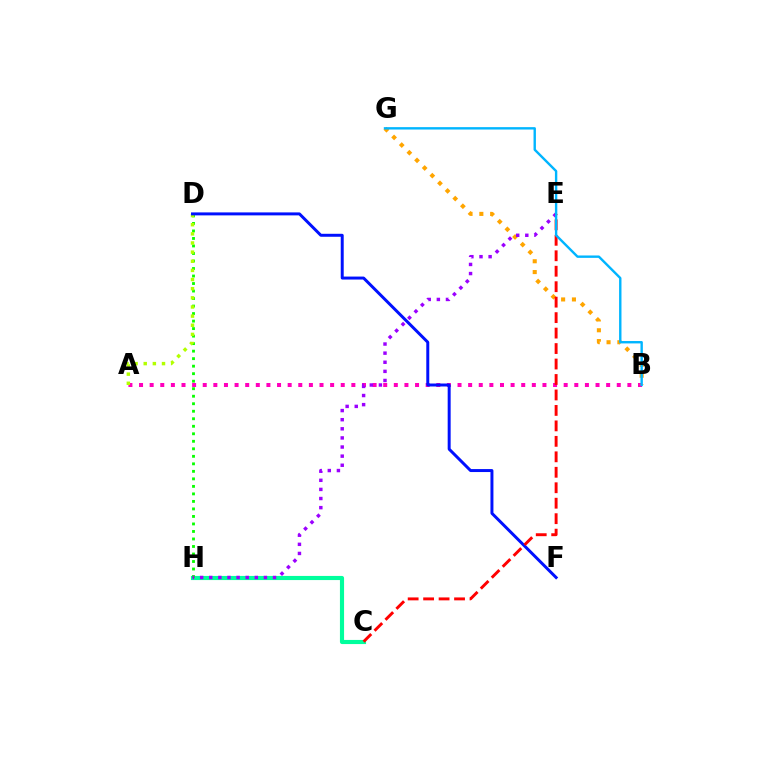{('A', 'B'): [{'color': '#ff00bd', 'line_style': 'dotted', 'thickness': 2.88}], ('C', 'H'): [{'color': '#00ff9d', 'line_style': 'solid', 'thickness': 2.97}], ('D', 'H'): [{'color': '#08ff00', 'line_style': 'dotted', 'thickness': 2.04}], ('A', 'D'): [{'color': '#b3ff00', 'line_style': 'dotted', 'thickness': 2.48}], ('B', 'G'): [{'color': '#ffa500', 'line_style': 'dotted', 'thickness': 2.94}, {'color': '#00b5ff', 'line_style': 'solid', 'thickness': 1.72}], ('E', 'H'): [{'color': '#9b00ff', 'line_style': 'dotted', 'thickness': 2.48}], ('D', 'F'): [{'color': '#0010ff', 'line_style': 'solid', 'thickness': 2.14}], ('C', 'E'): [{'color': '#ff0000', 'line_style': 'dashed', 'thickness': 2.1}]}